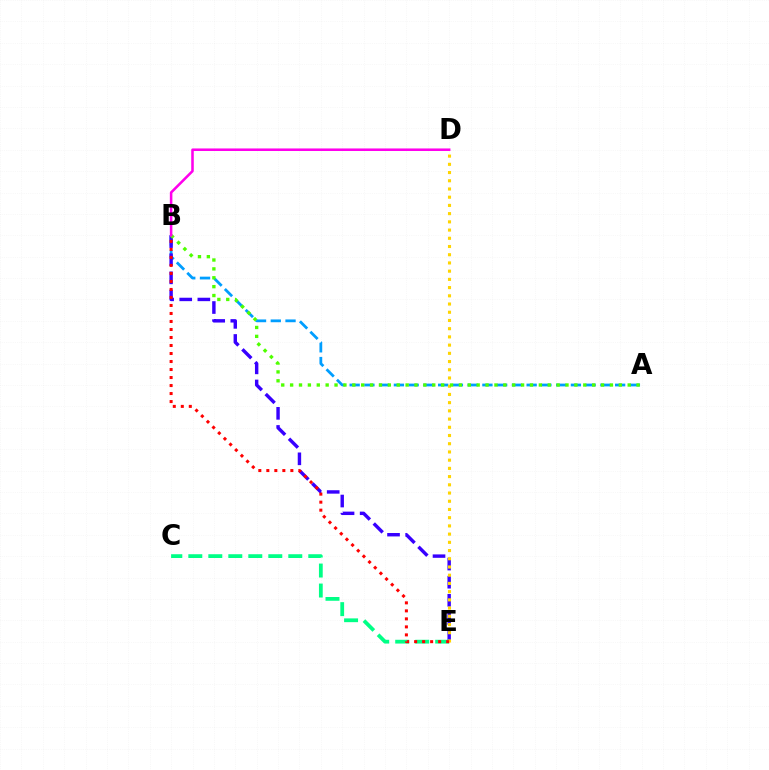{('A', 'B'): [{'color': '#009eff', 'line_style': 'dashed', 'thickness': 2.0}, {'color': '#4fff00', 'line_style': 'dotted', 'thickness': 2.41}], ('B', 'E'): [{'color': '#3700ff', 'line_style': 'dashed', 'thickness': 2.46}, {'color': '#ff0000', 'line_style': 'dotted', 'thickness': 2.18}], ('C', 'E'): [{'color': '#00ff86', 'line_style': 'dashed', 'thickness': 2.72}], ('D', 'E'): [{'color': '#ffd500', 'line_style': 'dotted', 'thickness': 2.23}], ('B', 'D'): [{'color': '#ff00ed', 'line_style': 'solid', 'thickness': 1.83}]}